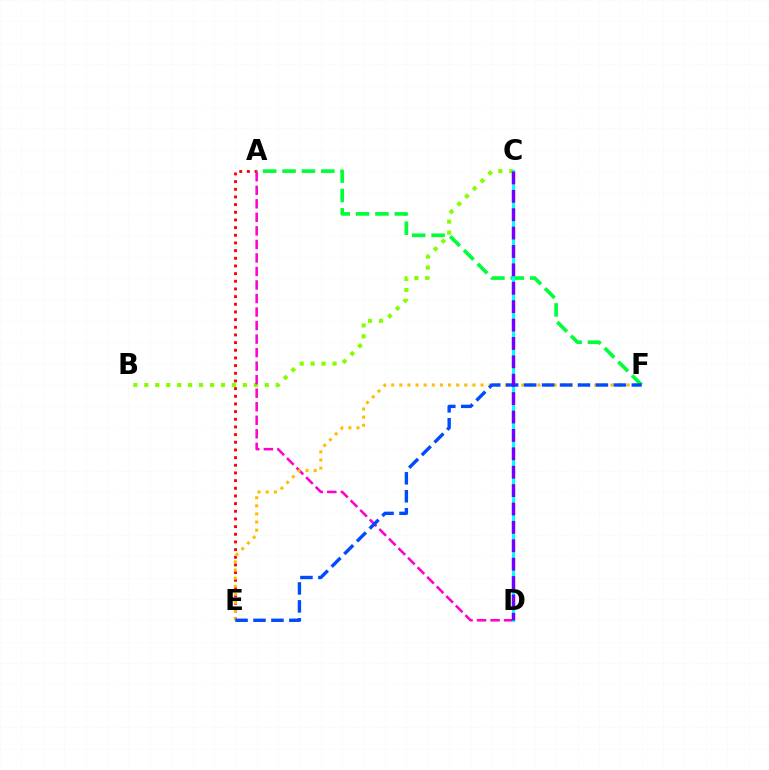{('B', 'C'): [{'color': '#84ff00', 'line_style': 'dotted', 'thickness': 2.97}], ('A', 'E'): [{'color': '#ff0000', 'line_style': 'dotted', 'thickness': 2.08}], ('A', 'F'): [{'color': '#00ff39', 'line_style': 'dashed', 'thickness': 2.63}], ('A', 'D'): [{'color': '#ff00cf', 'line_style': 'dashed', 'thickness': 1.84}], ('E', 'F'): [{'color': '#ffbd00', 'line_style': 'dotted', 'thickness': 2.21}, {'color': '#004bff', 'line_style': 'dashed', 'thickness': 2.44}], ('C', 'D'): [{'color': '#00fff6', 'line_style': 'solid', 'thickness': 2.14}, {'color': '#7200ff', 'line_style': 'dashed', 'thickness': 2.5}]}